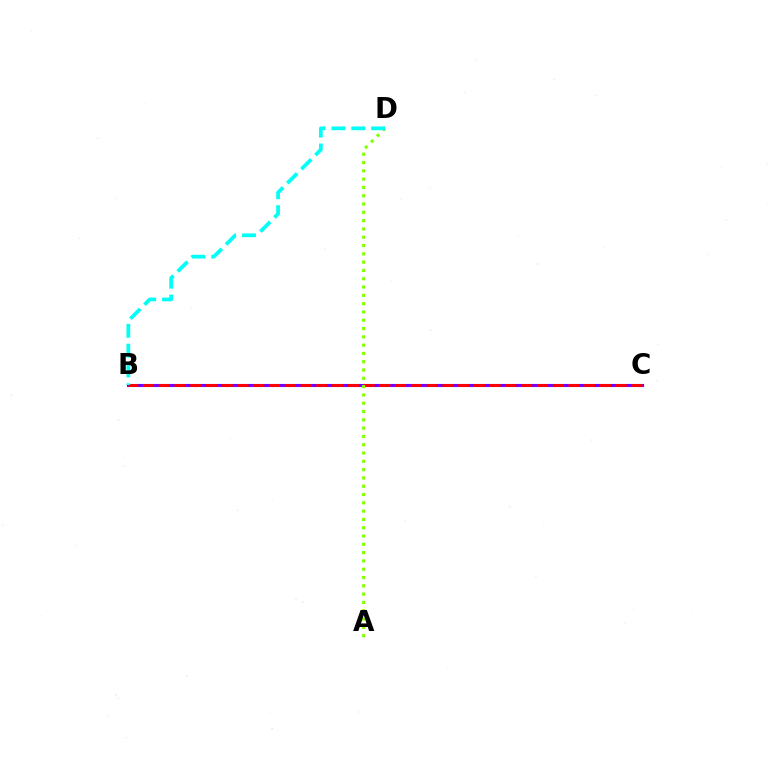{('B', 'C'): [{'color': '#7200ff', 'line_style': 'solid', 'thickness': 2.23}, {'color': '#ff0000', 'line_style': 'dashed', 'thickness': 2.14}], ('A', 'D'): [{'color': '#84ff00', 'line_style': 'dotted', 'thickness': 2.26}], ('B', 'D'): [{'color': '#00fff6', 'line_style': 'dashed', 'thickness': 2.7}]}